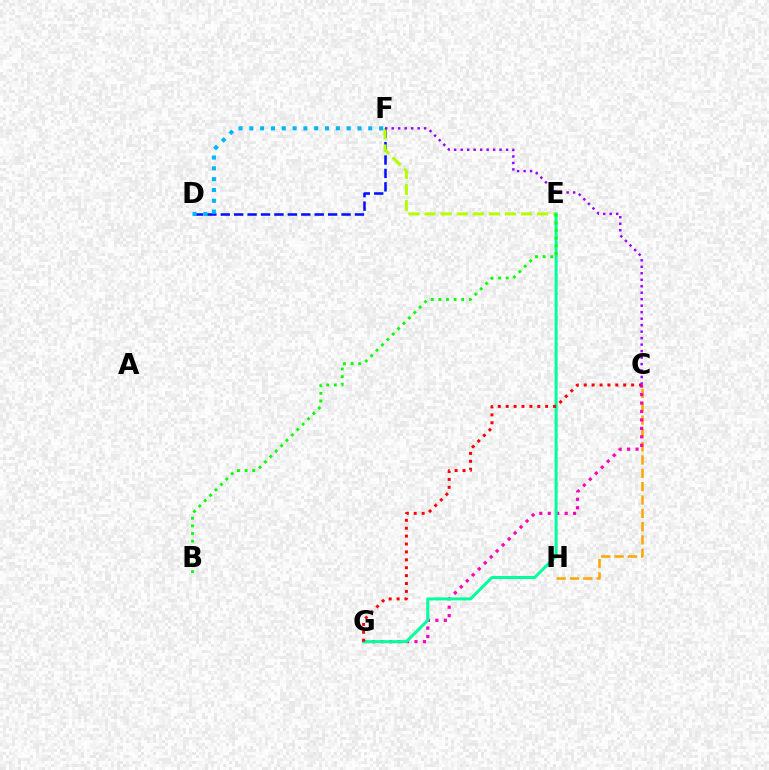{('D', 'F'): [{'color': '#0010ff', 'line_style': 'dashed', 'thickness': 1.82}, {'color': '#00b5ff', 'line_style': 'dotted', 'thickness': 2.94}], ('E', 'F'): [{'color': '#b3ff00', 'line_style': 'dashed', 'thickness': 2.18}], ('C', 'H'): [{'color': '#ffa500', 'line_style': 'dashed', 'thickness': 1.81}], ('C', 'G'): [{'color': '#ff00bd', 'line_style': 'dotted', 'thickness': 2.3}, {'color': '#ff0000', 'line_style': 'dotted', 'thickness': 2.15}], ('E', 'G'): [{'color': '#00ff9d', 'line_style': 'solid', 'thickness': 2.18}], ('C', 'F'): [{'color': '#9b00ff', 'line_style': 'dotted', 'thickness': 1.76}], ('B', 'E'): [{'color': '#08ff00', 'line_style': 'dotted', 'thickness': 2.07}]}